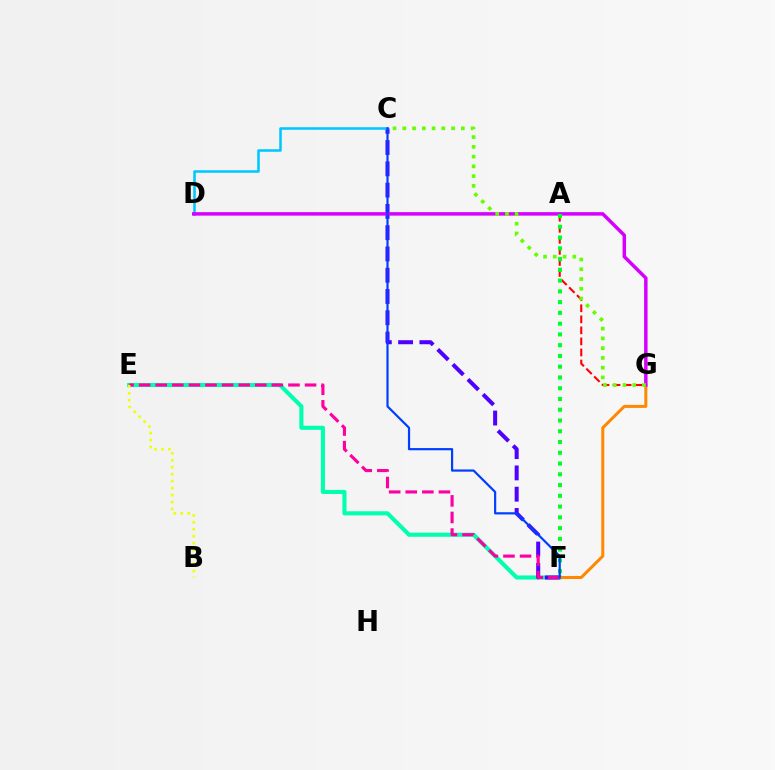{('E', 'F'): [{'color': '#00ffaf', 'line_style': 'solid', 'thickness': 2.95}, {'color': '#ff00a0', 'line_style': 'dashed', 'thickness': 2.25}], ('C', 'F'): [{'color': '#4f00ff', 'line_style': 'dashed', 'thickness': 2.89}, {'color': '#003fff', 'line_style': 'solid', 'thickness': 1.58}], ('F', 'G'): [{'color': '#ff8800', 'line_style': 'solid', 'thickness': 2.18}], ('C', 'D'): [{'color': '#00c7ff', 'line_style': 'solid', 'thickness': 1.84}], ('D', 'G'): [{'color': '#d600ff', 'line_style': 'solid', 'thickness': 2.5}], ('A', 'G'): [{'color': '#ff0000', 'line_style': 'dashed', 'thickness': 1.5}], ('C', 'G'): [{'color': '#66ff00', 'line_style': 'dotted', 'thickness': 2.65}], ('B', 'E'): [{'color': '#eeff00', 'line_style': 'dotted', 'thickness': 1.89}], ('A', 'F'): [{'color': '#00ff27', 'line_style': 'dotted', 'thickness': 2.92}]}